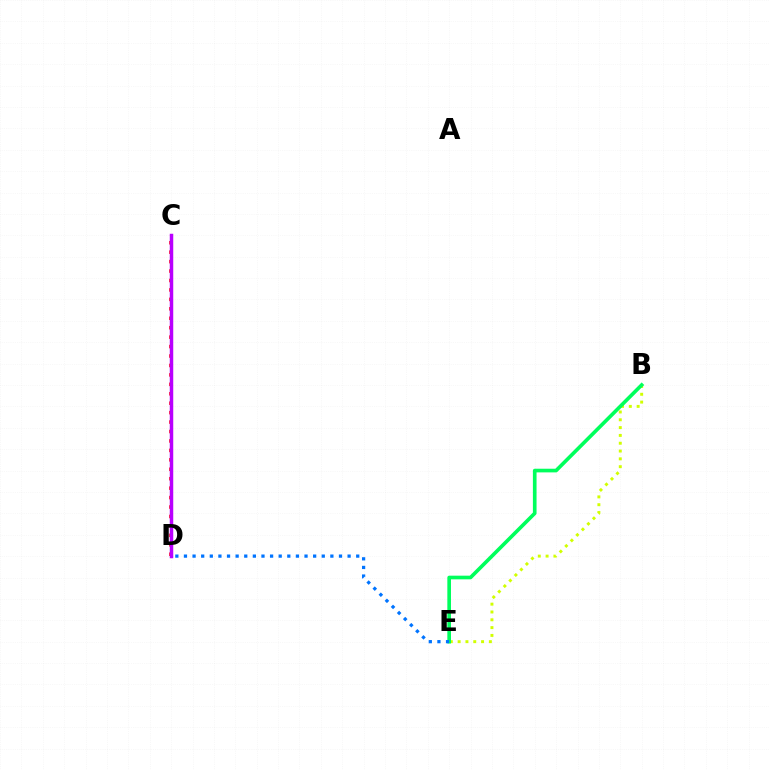{('C', 'D'): [{'color': '#ff0000', 'line_style': 'dotted', 'thickness': 2.56}, {'color': '#b900ff', 'line_style': 'solid', 'thickness': 2.5}], ('B', 'E'): [{'color': '#d1ff00', 'line_style': 'dotted', 'thickness': 2.12}, {'color': '#00ff5c', 'line_style': 'solid', 'thickness': 2.63}], ('D', 'E'): [{'color': '#0074ff', 'line_style': 'dotted', 'thickness': 2.34}]}